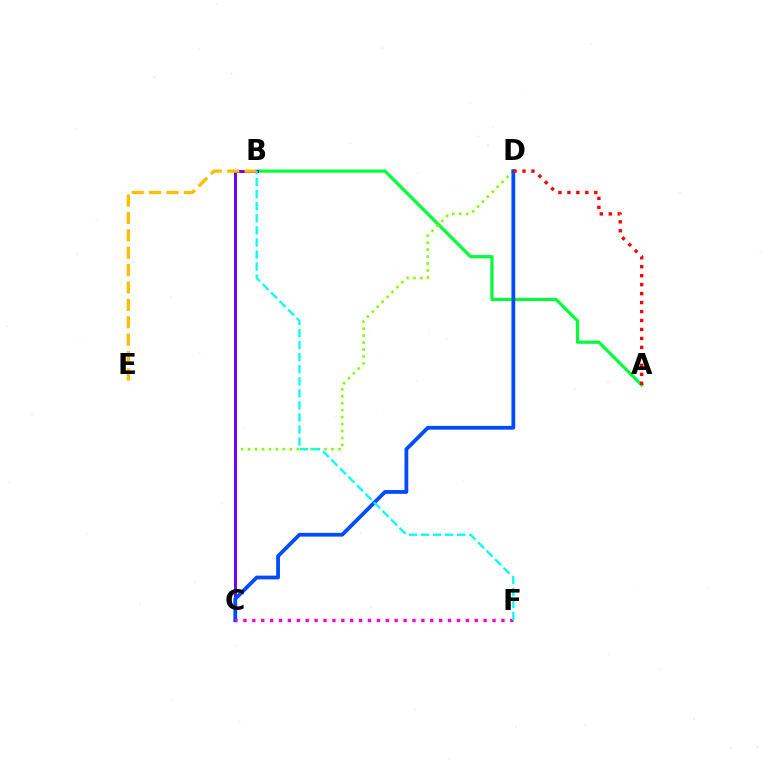{('A', 'B'): [{'color': '#00ff39', 'line_style': 'solid', 'thickness': 2.29}], ('C', 'D'): [{'color': '#84ff00', 'line_style': 'dotted', 'thickness': 1.89}, {'color': '#004bff', 'line_style': 'solid', 'thickness': 2.72}], ('B', 'C'): [{'color': '#7200ff', 'line_style': 'solid', 'thickness': 2.15}], ('B', 'E'): [{'color': '#ffbd00', 'line_style': 'dashed', 'thickness': 2.36}], ('C', 'F'): [{'color': '#ff00cf', 'line_style': 'dotted', 'thickness': 2.42}], ('B', 'F'): [{'color': '#00fff6', 'line_style': 'dashed', 'thickness': 1.64}], ('A', 'D'): [{'color': '#ff0000', 'line_style': 'dotted', 'thickness': 2.44}]}